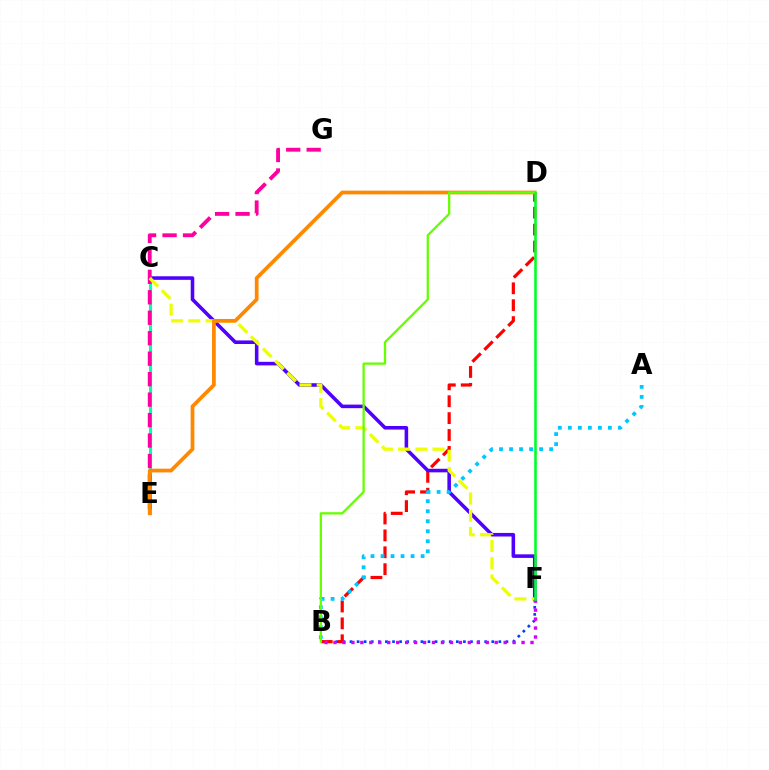{('B', 'F'): [{'color': '#003fff', 'line_style': 'dotted', 'thickness': 1.93}, {'color': '#d600ff', 'line_style': 'dotted', 'thickness': 2.43}], ('B', 'D'): [{'color': '#ff0000', 'line_style': 'dashed', 'thickness': 2.29}, {'color': '#66ff00', 'line_style': 'solid', 'thickness': 1.65}], ('C', 'F'): [{'color': '#4f00ff', 'line_style': 'solid', 'thickness': 2.57}, {'color': '#eeff00', 'line_style': 'dashed', 'thickness': 2.34}], ('A', 'B'): [{'color': '#00c7ff', 'line_style': 'dotted', 'thickness': 2.72}], ('C', 'E'): [{'color': '#00ffaf', 'line_style': 'solid', 'thickness': 2.25}], ('E', 'G'): [{'color': '#ff00a0', 'line_style': 'dashed', 'thickness': 2.78}], ('D', 'E'): [{'color': '#ff8800', 'line_style': 'solid', 'thickness': 2.68}], ('D', 'F'): [{'color': '#00ff27', 'line_style': 'solid', 'thickness': 1.86}]}